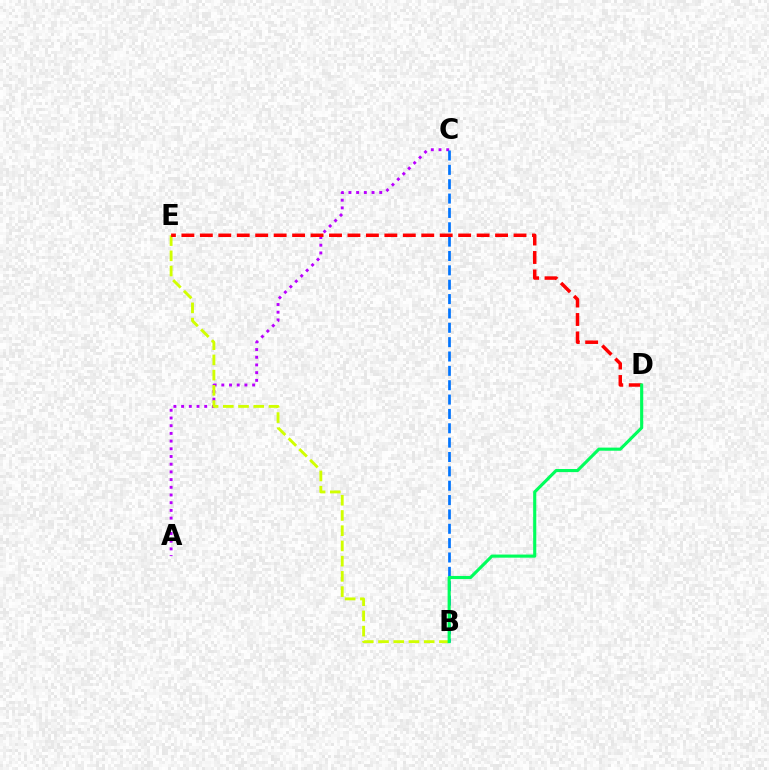{('A', 'C'): [{'color': '#b900ff', 'line_style': 'dotted', 'thickness': 2.09}], ('B', 'C'): [{'color': '#0074ff', 'line_style': 'dashed', 'thickness': 1.95}], ('B', 'E'): [{'color': '#d1ff00', 'line_style': 'dashed', 'thickness': 2.07}], ('D', 'E'): [{'color': '#ff0000', 'line_style': 'dashed', 'thickness': 2.51}], ('B', 'D'): [{'color': '#00ff5c', 'line_style': 'solid', 'thickness': 2.24}]}